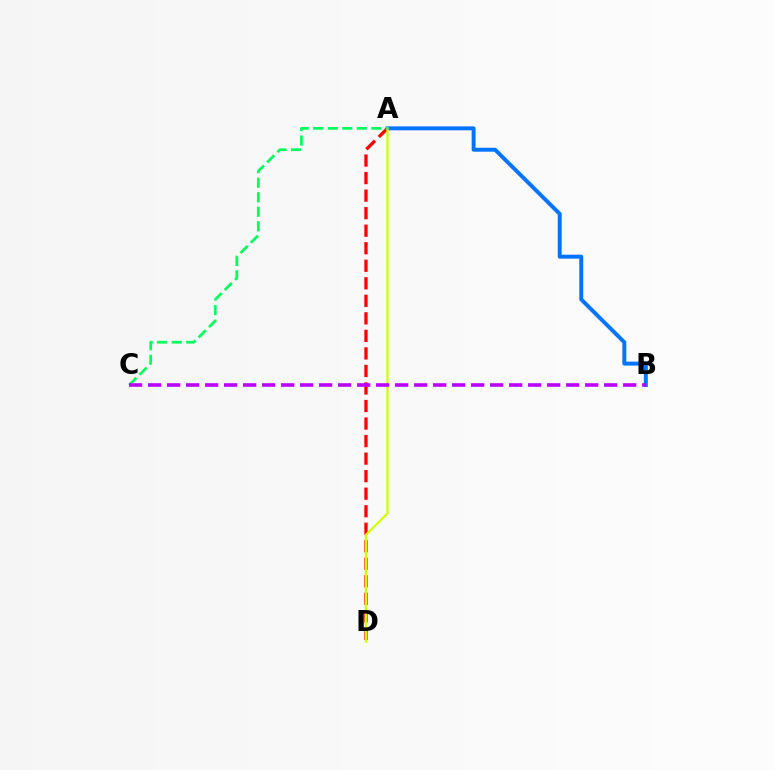{('A', 'D'): [{'color': '#ff0000', 'line_style': 'dashed', 'thickness': 2.38}, {'color': '#d1ff00', 'line_style': 'solid', 'thickness': 1.61}], ('A', 'B'): [{'color': '#0074ff', 'line_style': 'solid', 'thickness': 2.83}], ('A', 'C'): [{'color': '#00ff5c', 'line_style': 'dashed', 'thickness': 1.97}], ('B', 'C'): [{'color': '#b900ff', 'line_style': 'dashed', 'thickness': 2.58}]}